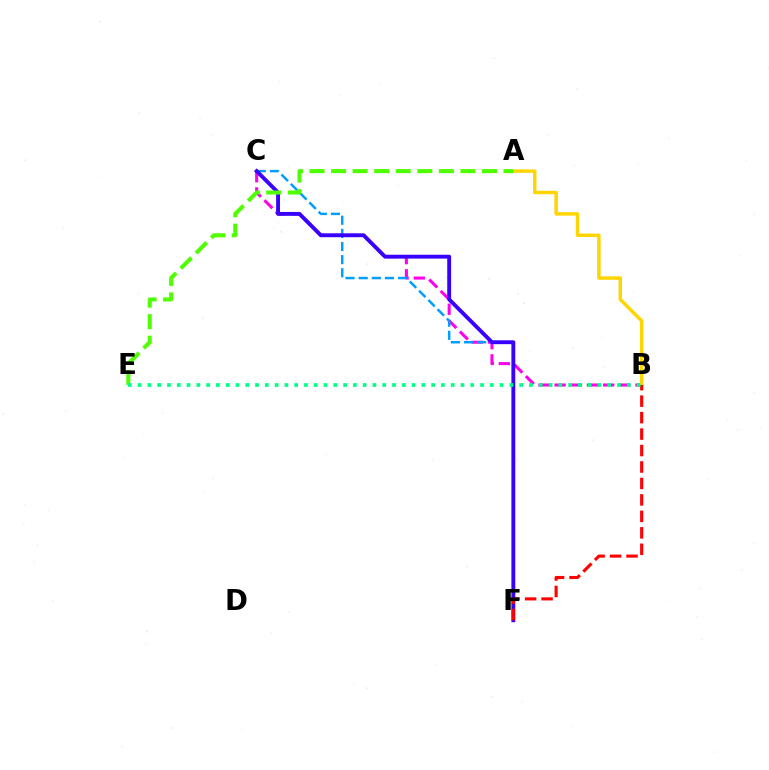{('B', 'C'): [{'color': '#ff00ed', 'line_style': 'dashed', 'thickness': 2.2}], ('C', 'F'): [{'color': '#009eff', 'line_style': 'dashed', 'thickness': 1.78}, {'color': '#3700ff', 'line_style': 'solid', 'thickness': 2.79}], ('A', 'B'): [{'color': '#ffd500', 'line_style': 'solid', 'thickness': 2.48}], ('A', 'E'): [{'color': '#4fff00', 'line_style': 'dashed', 'thickness': 2.93}], ('B', 'F'): [{'color': '#ff0000', 'line_style': 'dashed', 'thickness': 2.24}], ('B', 'E'): [{'color': '#00ff86', 'line_style': 'dotted', 'thickness': 2.66}]}